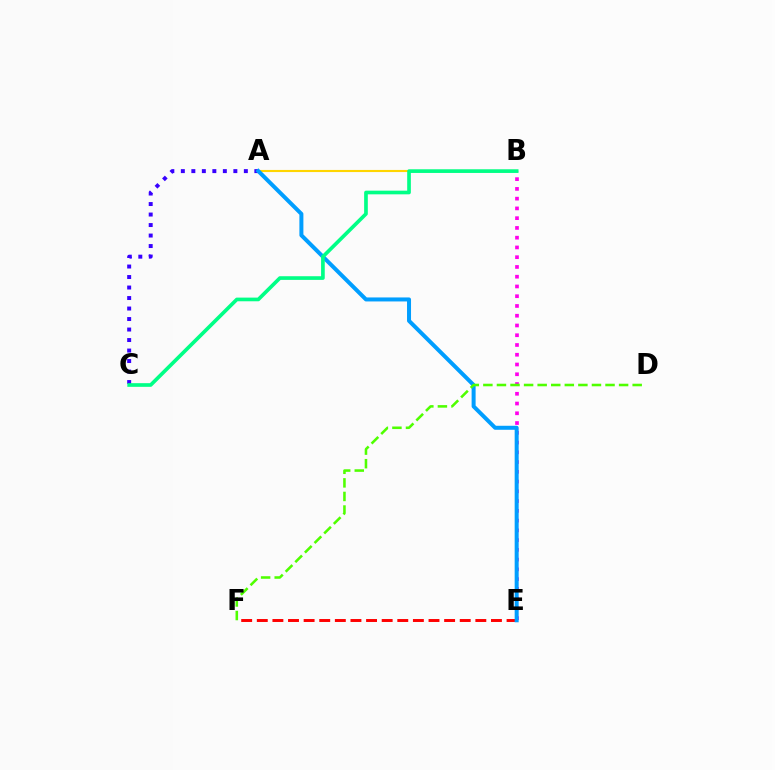{('A', 'B'): [{'color': '#ffd500', 'line_style': 'solid', 'thickness': 1.53}], ('A', 'C'): [{'color': '#3700ff', 'line_style': 'dotted', 'thickness': 2.85}], ('E', 'F'): [{'color': '#ff0000', 'line_style': 'dashed', 'thickness': 2.12}], ('B', 'E'): [{'color': '#ff00ed', 'line_style': 'dotted', 'thickness': 2.65}], ('A', 'E'): [{'color': '#009eff', 'line_style': 'solid', 'thickness': 2.88}], ('B', 'C'): [{'color': '#00ff86', 'line_style': 'solid', 'thickness': 2.64}], ('D', 'F'): [{'color': '#4fff00', 'line_style': 'dashed', 'thickness': 1.84}]}